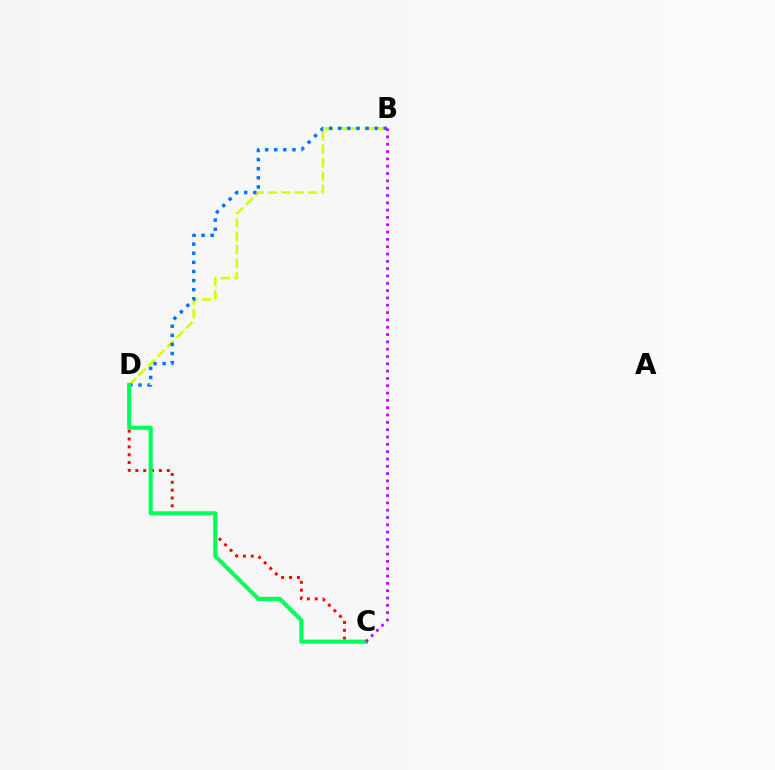{('B', 'D'): [{'color': '#d1ff00', 'line_style': 'dashed', 'thickness': 1.82}, {'color': '#0074ff', 'line_style': 'dotted', 'thickness': 2.47}], ('C', 'D'): [{'color': '#ff0000', 'line_style': 'dotted', 'thickness': 2.13}, {'color': '#00ff5c', 'line_style': 'solid', 'thickness': 2.96}], ('B', 'C'): [{'color': '#b900ff', 'line_style': 'dotted', 'thickness': 1.99}]}